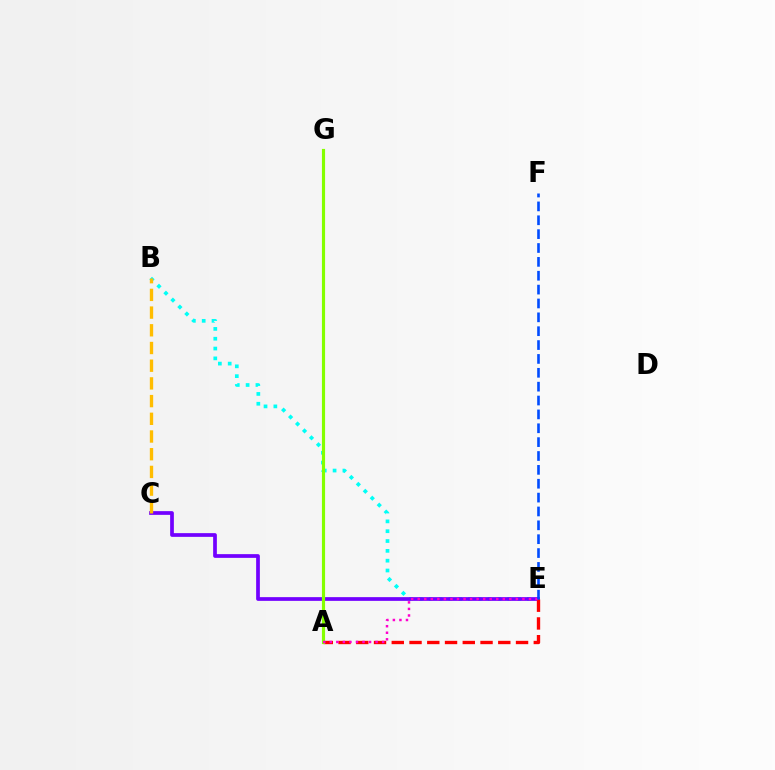{('B', 'E'): [{'color': '#00fff6', 'line_style': 'dotted', 'thickness': 2.67}], ('C', 'E'): [{'color': '#7200ff', 'line_style': 'solid', 'thickness': 2.68}], ('B', 'C'): [{'color': '#ffbd00', 'line_style': 'dashed', 'thickness': 2.4}], ('A', 'E'): [{'color': '#ff0000', 'line_style': 'dashed', 'thickness': 2.41}, {'color': '#ff00cf', 'line_style': 'dotted', 'thickness': 1.78}], ('A', 'G'): [{'color': '#00ff39', 'line_style': 'dashed', 'thickness': 1.8}, {'color': '#84ff00', 'line_style': 'solid', 'thickness': 2.27}], ('E', 'F'): [{'color': '#004bff', 'line_style': 'dashed', 'thickness': 1.88}]}